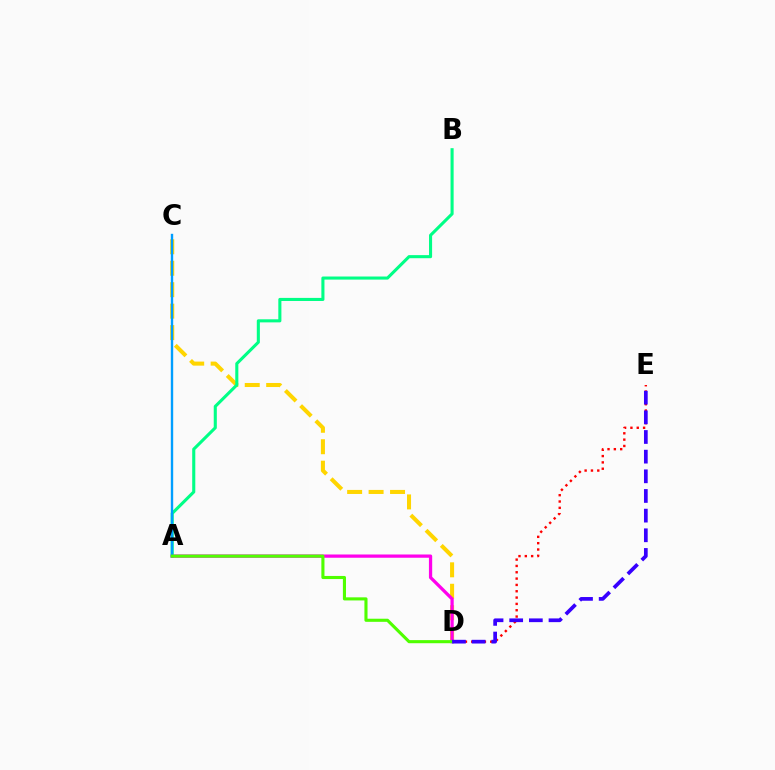{('C', 'D'): [{'color': '#ffd500', 'line_style': 'dashed', 'thickness': 2.91}], ('A', 'B'): [{'color': '#00ff86', 'line_style': 'solid', 'thickness': 2.22}], ('A', 'D'): [{'color': '#ff00ed', 'line_style': 'solid', 'thickness': 2.35}, {'color': '#4fff00', 'line_style': 'solid', 'thickness': 2.23}], ('A', 'C'): [{'color': '#009eff', 'line_style': 'solid', 'thickness': 1.72}], ('D', 'E'): [{'color': '#ff0000', 'line_style': 'dotted', 'thickness': 1.72}, {'color': '#3700ff', 'line_style': 'dashed', 'thickness': 2.67}]}